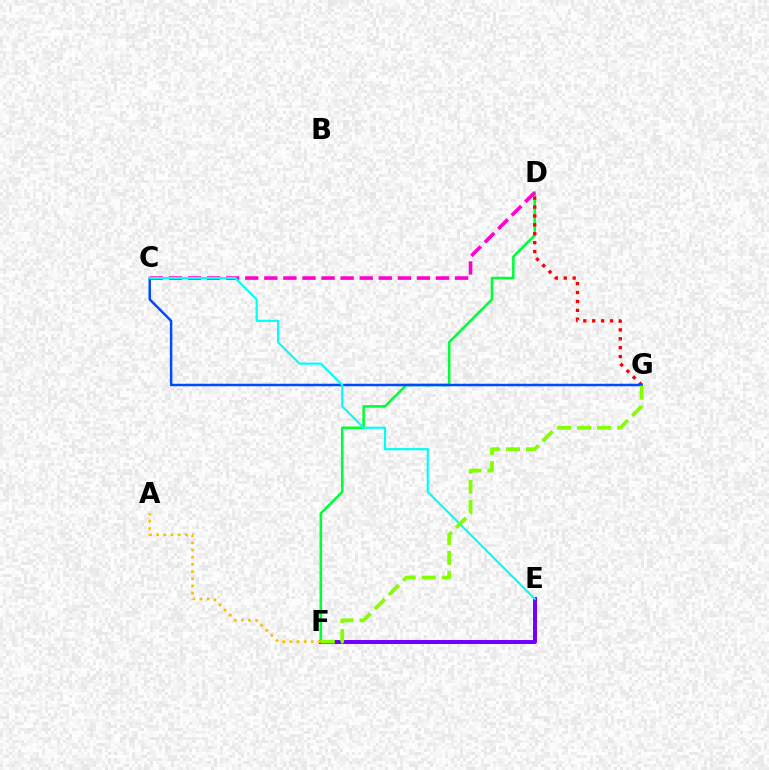{('E', 'F'): [{'color': '#7200ff', 'line_style': 'solid', 'thickness': 2.86}], ('D', 'F'): [{'color': '#00ff39', 'line_style': 'solid', 'thickness': 1.85}], ('D', 'G'): [{'color': '#ff0000', 'line_style': 'dotted', 'thickness': 2.42}], ('A', 'F'): [{'color': '#ffbd00', 'line_style': 'dotted', 'thickness': 1.95}], ('C', 'G'): [{'color': '#004bff', 'line_style': 'solid', 'thickness': 1.8}], ('C', 'D'): [{'color': '#ff00cf', 'line_style': 'dashed', 'thickness': 2.59}], ('C', 'E'): [{'color': '#00fff6', 'line_style': 'solid', 'thickness': 1.56}], ('F', 'G'): [{'color': '#84ff00', 'line_style': 'dashed', 'thickness': 2.72}]}